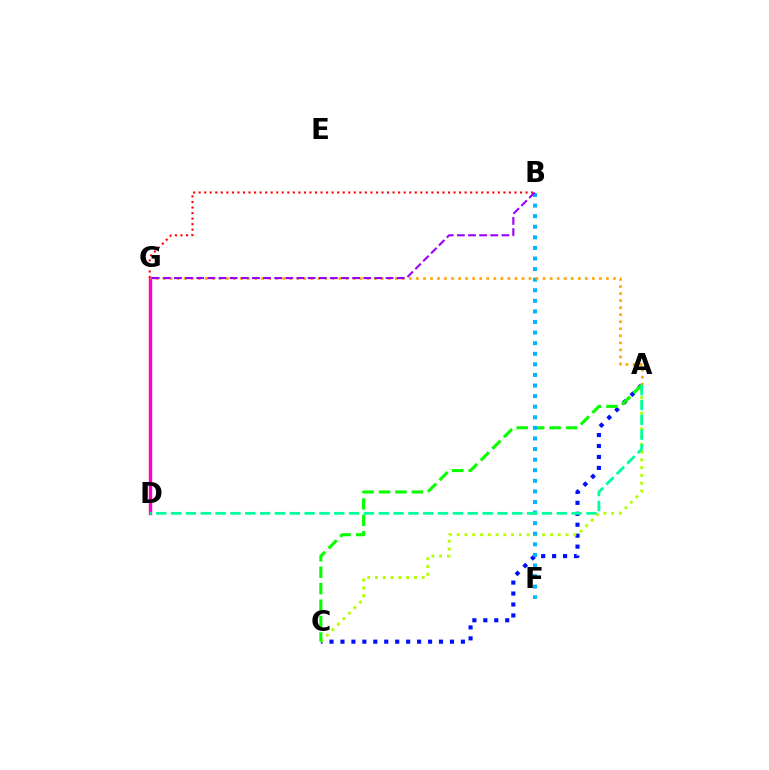{('A', 'C'): [{'color': '#0010ff', 'line_style': 'dotted', 'thickness': 2.98}, {'color': '#b3ff00', 'line_style': 'dotted', 'thickness': 2.11}, {'color': '#08ff00', 'line_style': 'dashed', 'thickness': 2.23}], ('B', 'G'): [{'color': '#ff0000', 'line_style': 'dotted', 'thickness': 1.51}, {'color': '#9b00ff', 'line_style': 'dashed', 'thickness': 1.51}], ('D', 'G'): [{'color': '#ff00bd', 'line_style': 'solid', 'thickness': 2.43}], ('B', 'F'): [{'color': '#00b5ff', 'line_style': 'dotted', 'thickness': 2.88}], ('A', 'G'): [{'color': '#ffa500', 'line_style': 'dotted', 'thickness': 1.91}], ('A', 'D'): [{'color': '#00ff9d', 'line_style': 'dashed', 'thickness': 2.02}]}